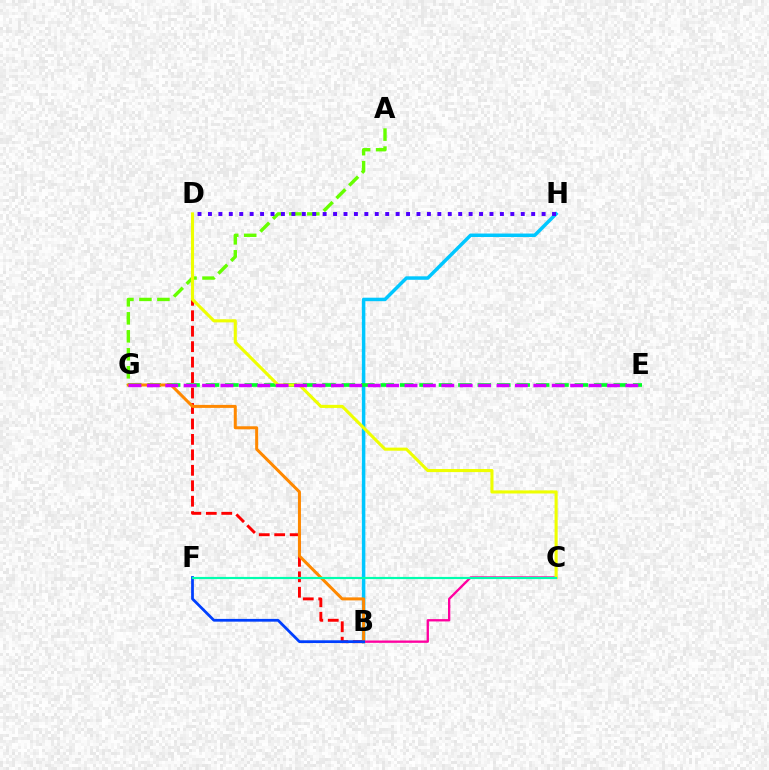{('B', 'H'): [{'color': '#00c7ff', 'line_style': 'solid', 'thickness': 2.51}], ('A', 'G'): [{'color': '#66ff00', 'line_style': 'dashed', 'thickness': 2.44}], ('E', 'G'): [{'color': '#00ff27', 'line_style': 'dashed', 'thickness': 2.64}, {'color': '#d600ff', 'line_style': 'dashed', 'thickness': 2.5}], ('D', 'H'): [{'color': '#4f00ff', 'line_style': 'dotted', 'thickness': 2.83}], ('B', 'D'): [{'color': '#ff0000', 'line_style': 'dashed', 'thickness': 2.1}], ('B', 'C'): [{'color': '#ff00a0', 'line_style': 'solid', 'thickness': 1.68}], ('B', 'G'): [{'color': '#ff8800', 'line_style': 'solid', 'thickness': 2.17}], ('B', 'F'): [{'color': '#003fff', 'line_style': 'solid', 'thickness': 1.98}], ('C', 'D'): [{'color': '#eeff00', 'line_style': 'solid', 'thickness': 2.23}], ('C', 'F'): [{'color': '#00ffaf', 'line_style': 'solid', 'thickness': 1.56}]}